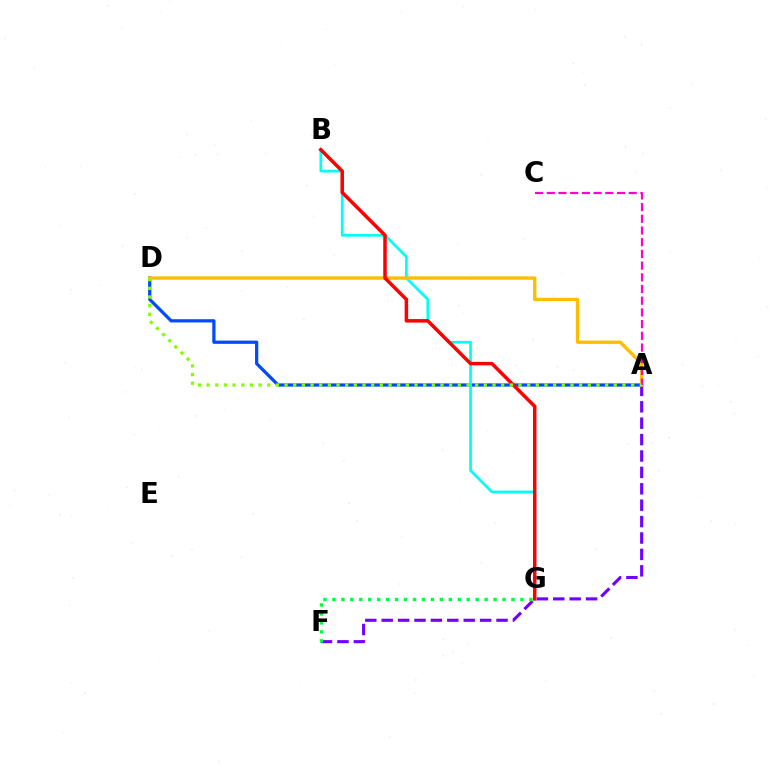{('A', 'F'): [{'color': '#7200ff', 'line_style': 'dashed', 'thickness': 2.23}], ('A', 'D'): [{'color': '#004bff', 'line_style': 'solid', 'thickness': 2.34}, {'color': '#ffbd00', 'line_style': 'solid', 'thickness': 2.41}, {'color': '#84ff00', 'line_style': 'dotted', 'thickness': 2.35}], ('F', 'G'): [{'color': '#00ff39', 'line_style': 'dotted', 'thickness': 2.43}], ('B', 'G'): [{'color': '#00fff6', 'line_style': 'solid', 'thickness': 1.97}, {'color': '#ff0000', 'line_style': 'solid', 'thickness': 2.52}], ('A', 'C'): [{'color': '#ff00cf', 'line_style': 'dashed', 'thickness': 1.59}]}